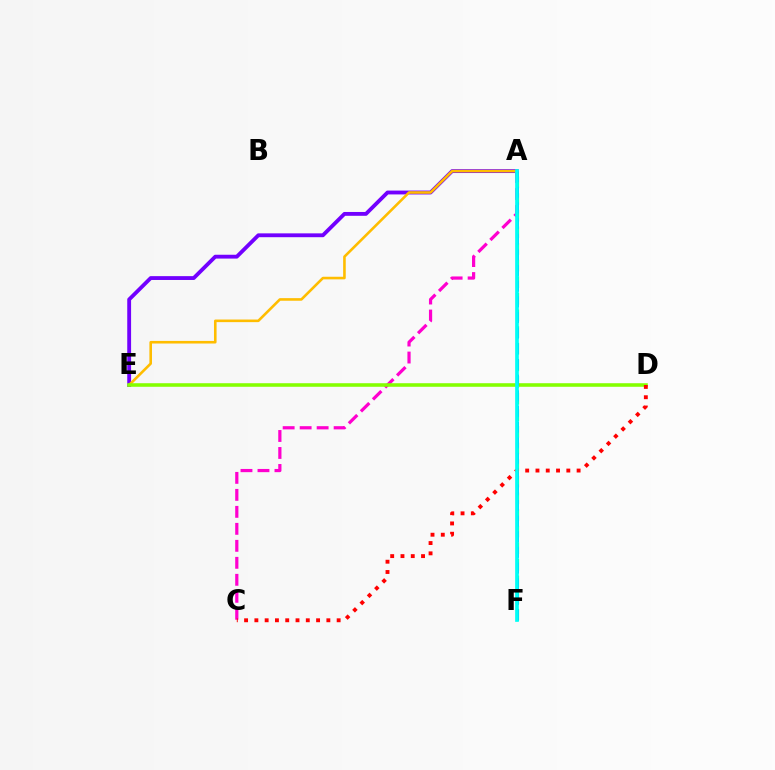{('A', 'F'): [{'color': '#00ff39', 'line_style': 'dashed', 'thickness': 2.26}, {'color': '#004bff', 'line_style': 'dashed', 'thickness': 2.13}, {'color': '#00fff6', 'line_style': 'solid', 'thickness': 2.66}], ('A', 'E'): [{'color': '#7200ff', 'line_style': 'solid', 'thickness': 2.76}, {'color': '#ffbd00', 'line_style': 'solid', 'thickness': 1.87}], ('A', 'C'): [{'color': '#ff00cf', 'line_style': 'dashed', 'thickness': 2.31}], ('D', 'E'): [{'color': '#84ff00', 'line_style': 'solid', 'thickness': 2.57}], ('C', 'D'): [{'color': '#ff0000', 'line_style': 'dotted', 'thickness': 2.79}]}